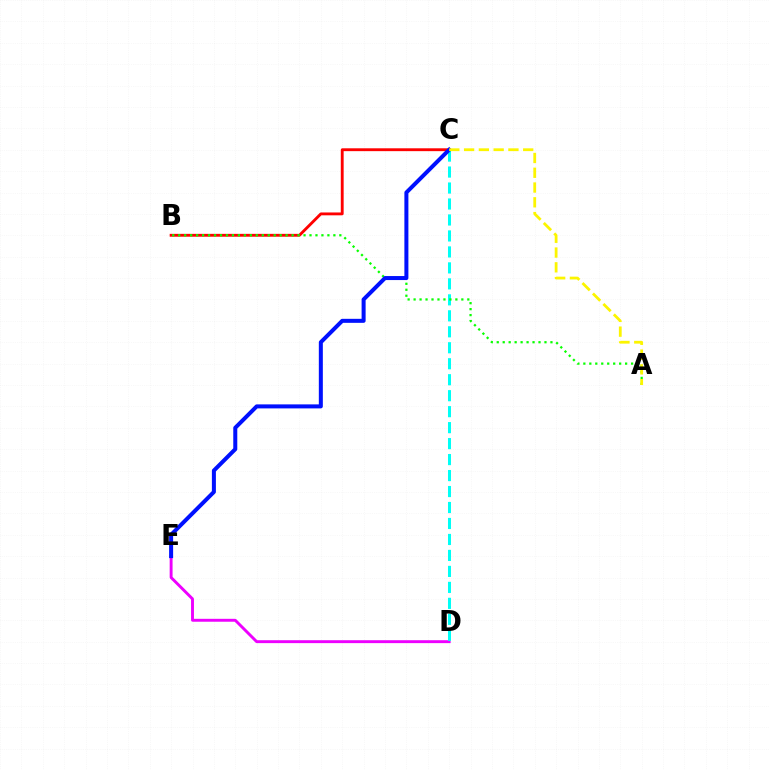{('D', 'E'): [{'color': '#ee00ff', 'line_style': 'solid', 'thickness': 2.1}], ('C', 'D'): [{'color': '#00fff6', 'line_style': 'dashed', 'thickness': 2.17}], ('B', 'C'): [{'color': '#ff0000', 'line_style': 'solid', 'thickness': 2.06}], ('A', 'B'): [{'color': '#08ff00', 'line_style': 'dotted', 'thickness': 1.62}], ('C', 'E'): [{'color': '#0010ff', 'line_style': 'solid', 'thickness': 2.89}], ('A', 'C'): [{'color': '#fcf500', 'line_style': 'dashed', 'thickness': 2.01}]}